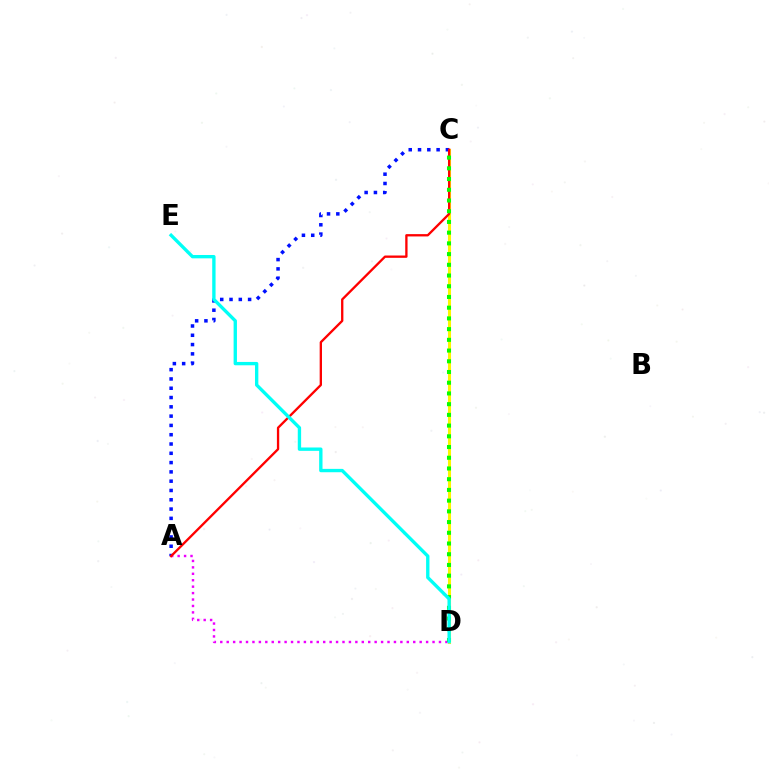{('C', 'D'): [{'color': '#fcf500', 'line_style': 'solid', 'thickness': 2.21}, {'color': '#08ff00', 'line_style': 'dotted', 'thickness': 2.91}], ('A', 'C'): [{'color': '#0010ff', 'line_style': 'dotted', 'thickness': 2.53}, {'color': '#ff0000', 'line_style': 'solid', 'thickness': 1.67}], ('A', 'D'): [{'color': '#ee00ff', 'line_style': 'dotted', 'thickness': 1.75}], ('D', 'E'): [{'color': '#00fff6', 'line_style': 'solid', 'thickness': 2.41}]}